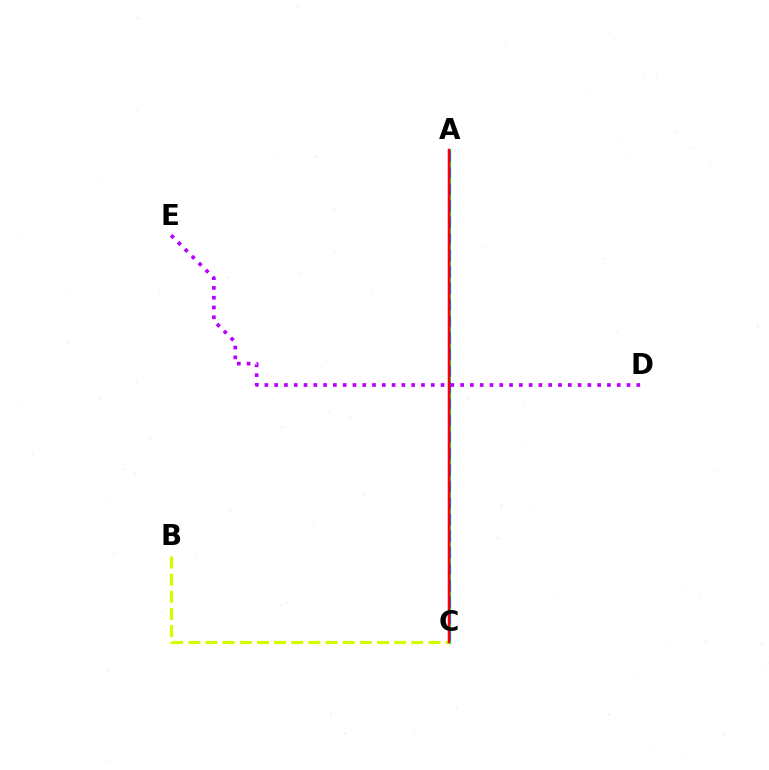{('A', 'C'): [{'color': '#00ff5c', 'line_style': 'solid', 'thickness': 2.21}, {'color': '#0074ff', 'line_style': 'dashed', 'thickness': 2.24}, {'color': '#ff0000', 'line_style': 'solid', 'thickness': 1.77}], ('B', 'C'): [{'color': '#d1ff00', 'line_style': 'dashed', 'thickness': 2.33}], ('D', 'E'): [{'color': '#b900ff', 'line_style': 'dotted', 'thickness': 2.66}]}